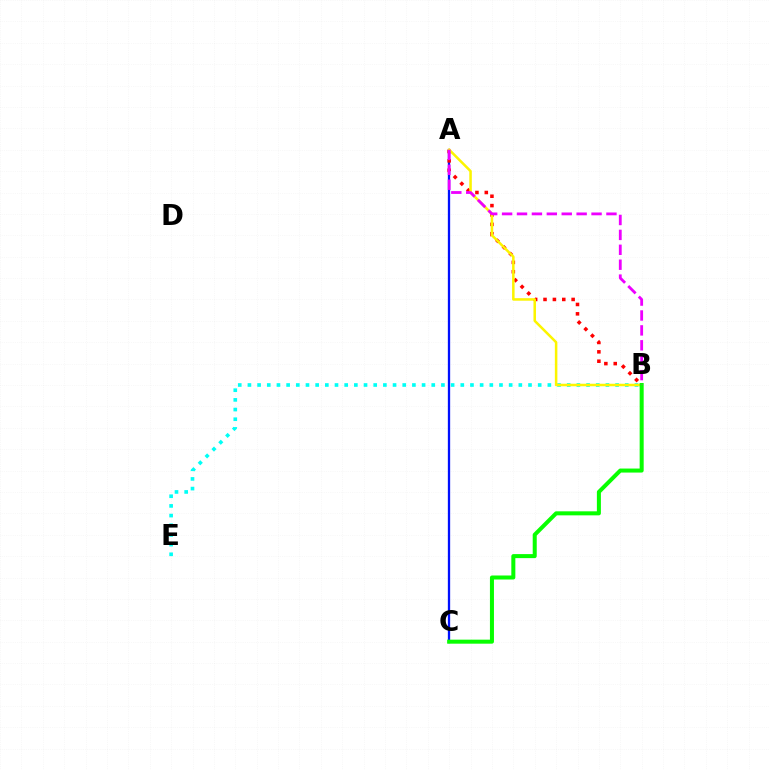{('A', 'C'): [{'color': '#0010ff', 'line_style': 'solid', 'thickness': 1.66}], ('A', 'B'): [{'color': '#ff0000', 'line_style': 'dotted', 'thickness': 2.55}, {'color': '#fcf500', 'line_style': 'solid', 'thickness': 1.82}, {'color': '#ee00ff', 'line_style': 'dashed', 'thickness': 2.03}], ('B', 'E'): [{'color': '#00fff6', 'line_style': 'dotted', 'thickness': 2.63}], ('B', 'C'): [{'color': '#08ff00', 'line_style': 'solid', 'thickness': 2.89}]}